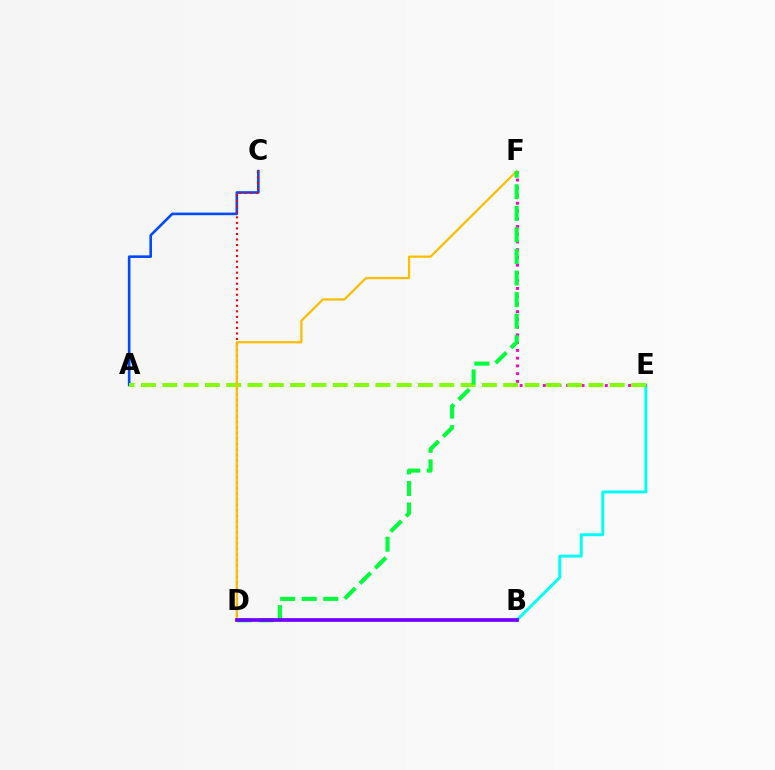{('A', 'C'): [{'color': '#004bff', 'line_style': 'solid', 'thickness': 1.89}], ('B', 'E'): [{'color': '#00fff6', 'line_style': 'solid', 'thickness': 2.11}], ('E', 'F'): [{'color': '#ff00cf', 'line_style': 'dotted', 'thickness': 2.1}], ('C', 'D'): [{'color': '#ff0000', 'line_style': 'dotted', 'thickness': 1.5}], ('A', 'E'): [{'color': '#84ff00', 'line_style': 'dashed', 'thickness': 2.89}], ('D', 'F'): [{'color': '#ffbd00', 'line_style': 'solid', 'thickness': 1.61}, {'color': '#00ff39', 'line_style': 'dashed', 'thickness': 2.93}], ('B', 'D'): [{'color': '#7200ff', 'line_style': 'solid', 'thickness': 2.67}]}